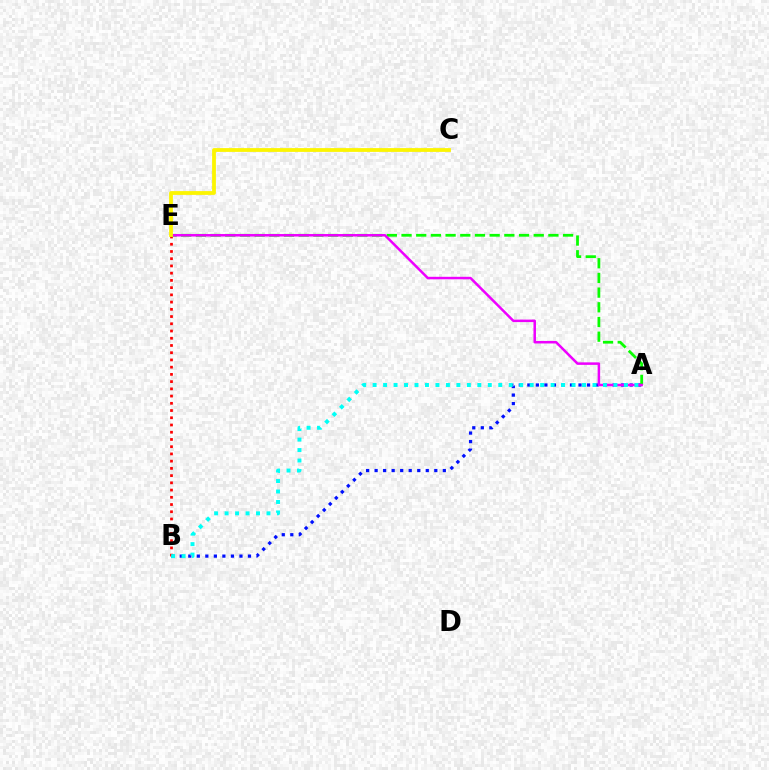{('A', 'B'): [{'color': '#0010ff', 'line_style': 'dotted', 'thickness': 2.32}, {'color': '#00fff6', 'line_style': 'dotted', 'thickness': 2.84}], ('B', 'E'): [{'color': '#ff0000', 'line_style': 'dotted', 'thickness': 1.96}], ('A', 'E'): [{'color': '#08ff00', 'line_style': 'dashed', 'thickness': 2.0}, {'color': '#ee00ff', 'line_style': 'solid', 'thickness': 1.8}], ('C', 'E'): [{'color': '#fcf500', 'line_style': 'solid', 'thickness': 2.72}]}